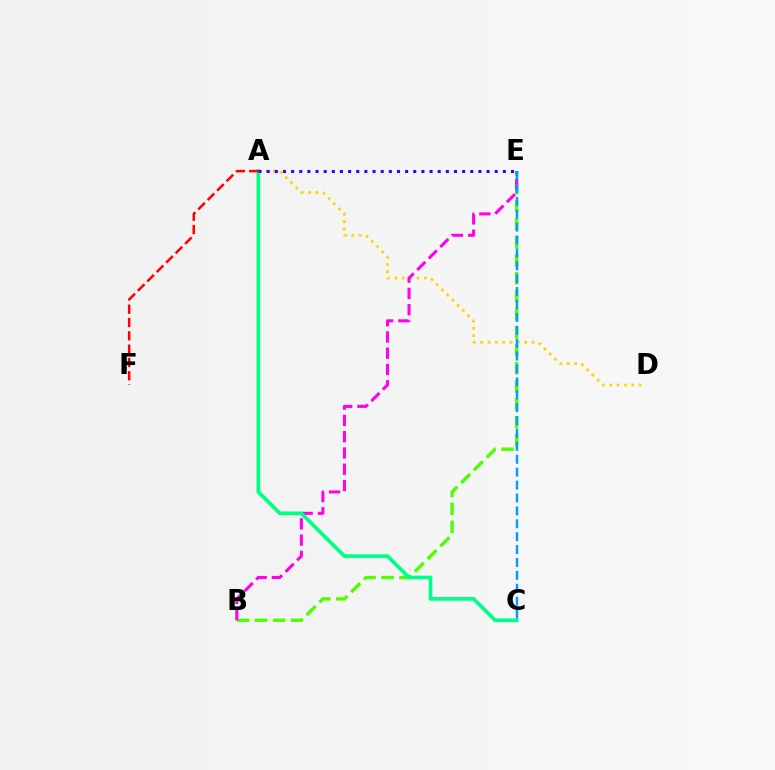{('B', 'E'): [{'color': '#4fff00', 'line_style': 'dashed', 'thickness': 2.45}, {'color': '#ff00ed', 'line_style': 'dashed', 'thickness': 2.21}], ('A', 'D'): [{'color': '#ffd500', 'line_style': 'dotted', 'thickness': 1.99}], ('A', 'C'): [{'color': '#00ff86', 'line_style': 'solid', 'thickness': 2.67}], ('C', 'E'): [{'color': '#009eff', 'line_style': 'dashed', 'thickness': 1.75}], ('A', 'F'): [{'color': '#ff0000', 'line_style': 'dashed', 'thickness': 1.81}], ('A', 'E'): [{'color': '#3700ff', 'line_style': 'dotted', 'thickness': 2.21}]}